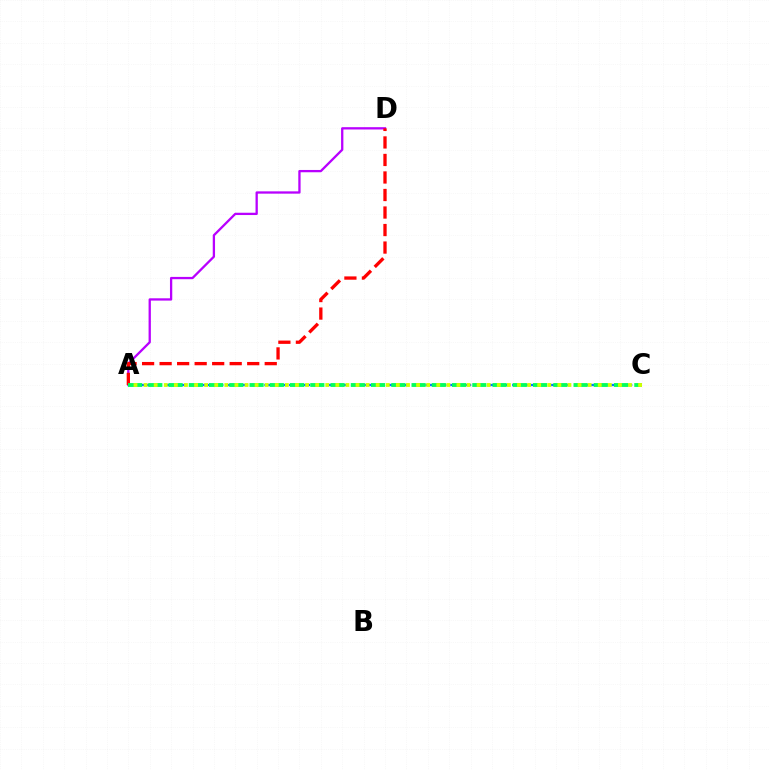{('A', 'C'): [{'color': '#0074ff', 'line_style': 'dashed', 'thickness': 1.68}, {'color': '#00ff5c', 'line_style': 'dashed', 'thickness': 2.75}, {'color': '#d1ff00', 'line_style': 'dotted', 'thickness': 2.74}], ('A', 'D'): [{'color': '#b900ff', 'line_style': 'solid', 'thickness': 1.65}, {'color': '#ff0000', 'line_style': 'dashed', 'thickness': 2.38}]}